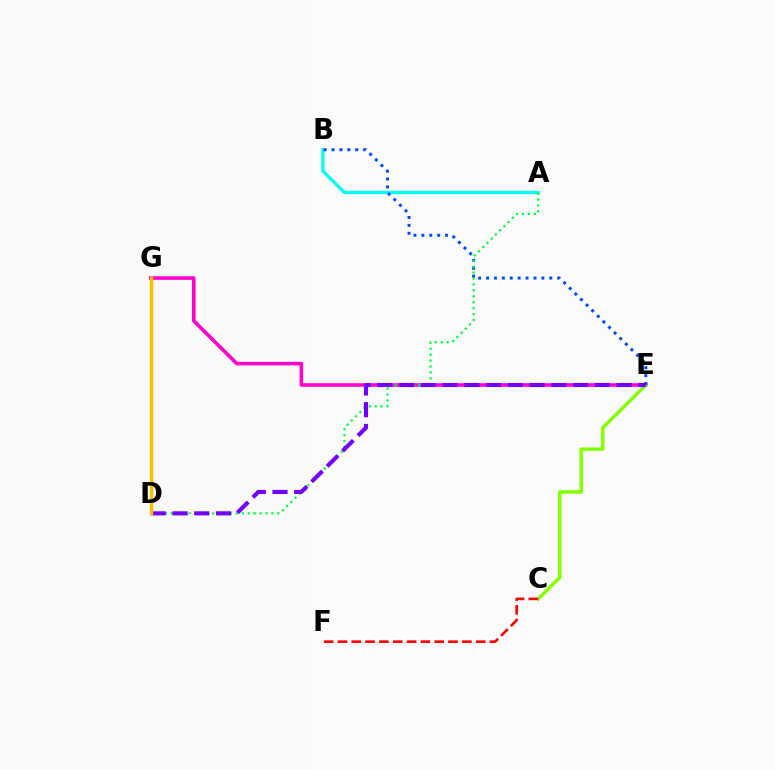{('A', 'B'): [{'color': '#00fff6', 'line_style': 'solid', 'thickness': 2.34}], ('E', 'G'): [{'color': '#ff00cf', 'line_style': 'solid', 'thickness': 2.56}], ('C', 'E'): [{'color': '#84ff00', 'line_style': 'solid', 'thickness': 2.48}], ('B', 'E'): [{'color': '#004bff', 'line_style': 'dotted', 'thickness': 2.15}], ('C', 'F'): [{'color': '#ff0000', 'line_style': 'dashed', 'thickness': 1.88}], ('A', 'D'): [{'color': '#00ff39', 'line_style': 'dotted', 'thickness': 1.61}], ('D', 'E'): [{'color': '#7200ff', 'line_style': 'dashed', 'thickness': 2.96}], ('D', 'G'): [{'color': '#ffbd00', 'line_style': 'solid', 'thickness': 2.44}]}